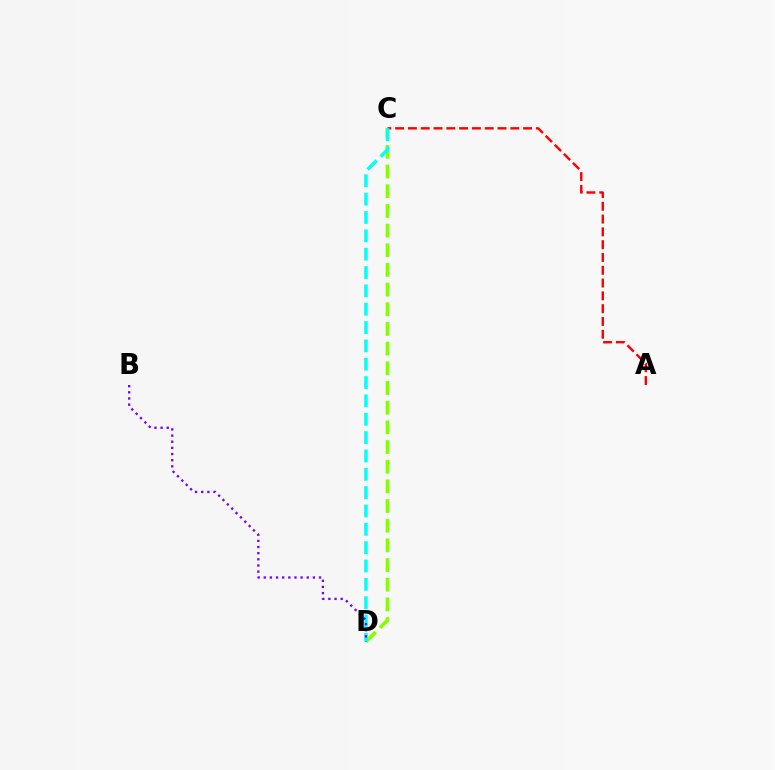{('A', 'C'): [{'color': '#ff0000', 'line_style': 'dashed', 'thickness': 1.74}], ('C', 'D'): [{'color': '#84ff00', 'line_style': 'dashed', 'thickness': 2.67}, {'color': '#00fff6', 'line_style': 'dashed', 'thickness': 2.49}], ('B', 'D'): [{'color': '#7200ff', 'line_style': 'dotted', 'thickness': 1.67}]}